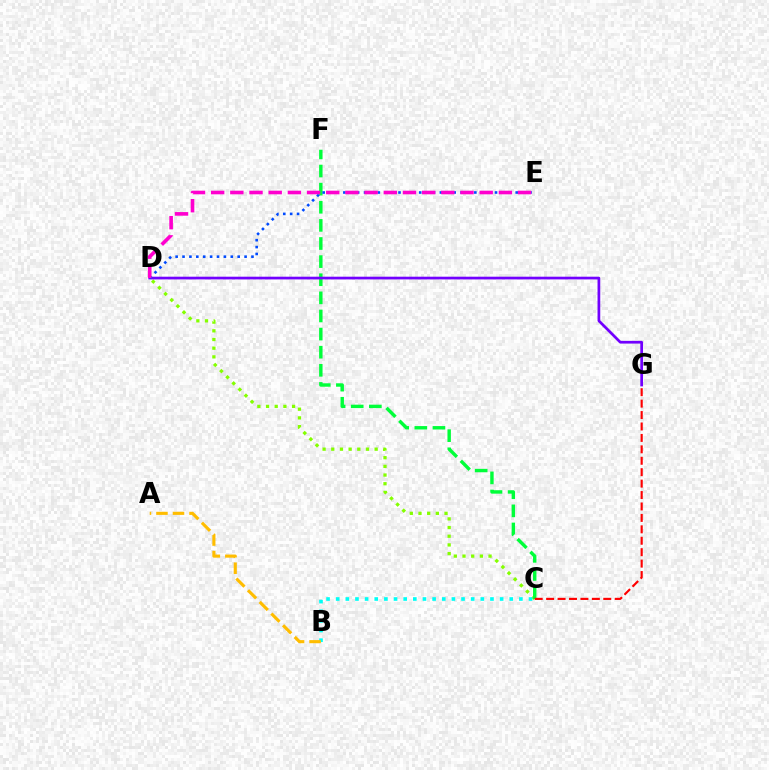{('C', 'D'): [{'color': '#84ff00', 'line_style': 'dotted', 'thickness': 2.36}], ('C', 'F'): [{'color': '#00ff39', 'line_style': 'dashed', 'thickness': 2.46}], ('B', 'C'): [{'color': '#00fff6', 'line_style': 'dotted', 'thickness': 2.62}], ('A', 'B'): [{'color': '#ffbd00', 'line_style': 'dashed', 'thickness': 2.24}], ('D', 'G'): [{'color': '#7200ff', 'line_style': 'solid', 'thickness': 1.96}], ('D', 'E'): [{'color': '#004bff', 'line_style': 'dotted', 'thickness': 1.87}, {'color': '#ff00cf', 'line_style': 'dashed', 'thickness': 2.61}], ('C', 'G'): [{'color': '#ff0000', 'line_style': 'dashed', 'thickness': 1.55}]}